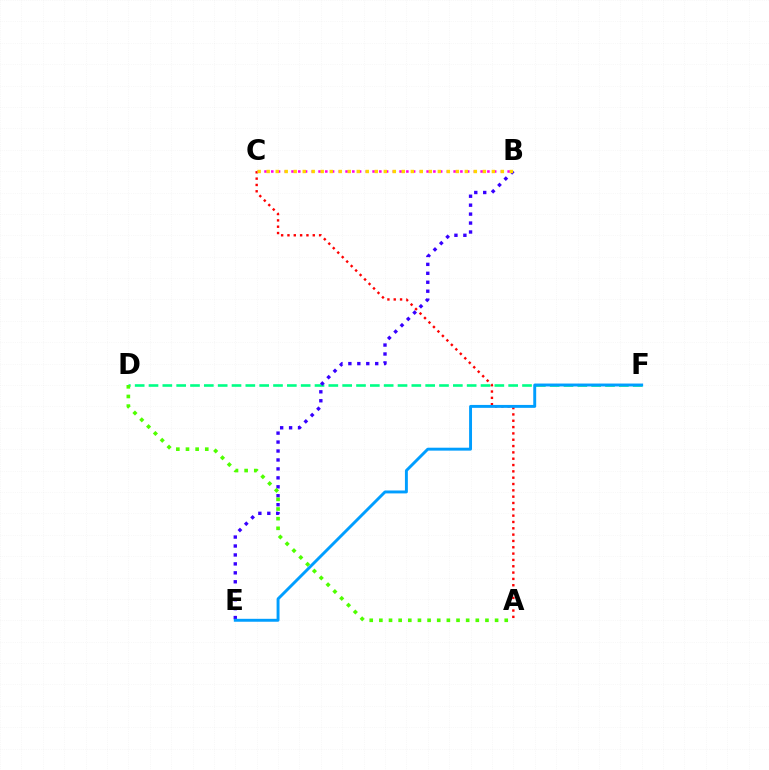{('A', 'C'): [{'color': '#ff0000', 'line_style': 'dotted', 'thickness': 1.72}], ('D', 'F'): [{'color': '#00ff86', 'line_style': 'dashed', 'thickness': 1.88}], ('B', 'E'): [{'color': '#3700ff', 'line_style': 'dotted', 'thickness': 2.43}], ('B', 'C'): [{'color': '#ff00ed', 'line_style': 'dotted', 'thickness': 1.84}, {'color': '#ffd500', 'line_style': 'dotted', 'thickness': 2.45}], ('E', 'F'): [{'color': '#009eff', 'line_style': 'solid', 'thickness': 2.1}], ('A', 'D'): [{'color': '#4fff00', 'line_style': 'dotted', 'thickness': 2.62}]}